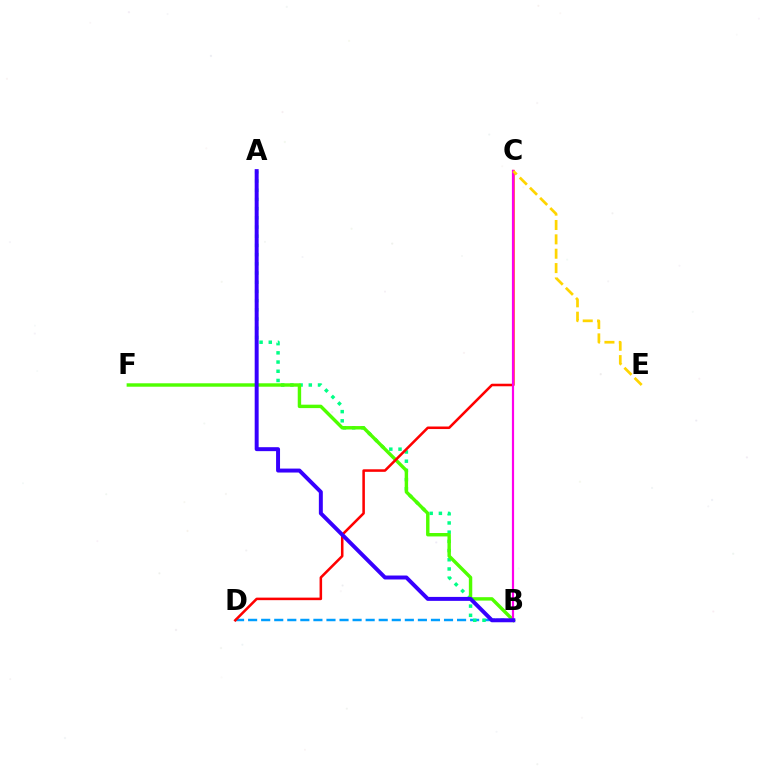{('B', 'D'): [{'color': '#009eff', 'line_style': 'dashed', 'thickness': 1.77}], ('A', 'B'): [{'color': '#00ff86', 'line_style': 'dotted', 'thickness': 2.5}, {'color': '#3700ff', 'line_style': 'solid', 'thickness': 2.85}], ('B', 'F'): [{'color': '#4fff00', 'line_style': 'solid', 'thickness': 2.46}], ('C', 'D'): [{'color': '#ff0000', 'line_style': 'solid', 'thickness': 1.83}], ('B', 'C'): [{'color': '#ff00ed', 'line_style': 'solid', 'thickness': 1.58}], ('C', 'E'): [{'color': '#ffd500', 'line_style': 'dashed', 'thickness': 1.95}]}